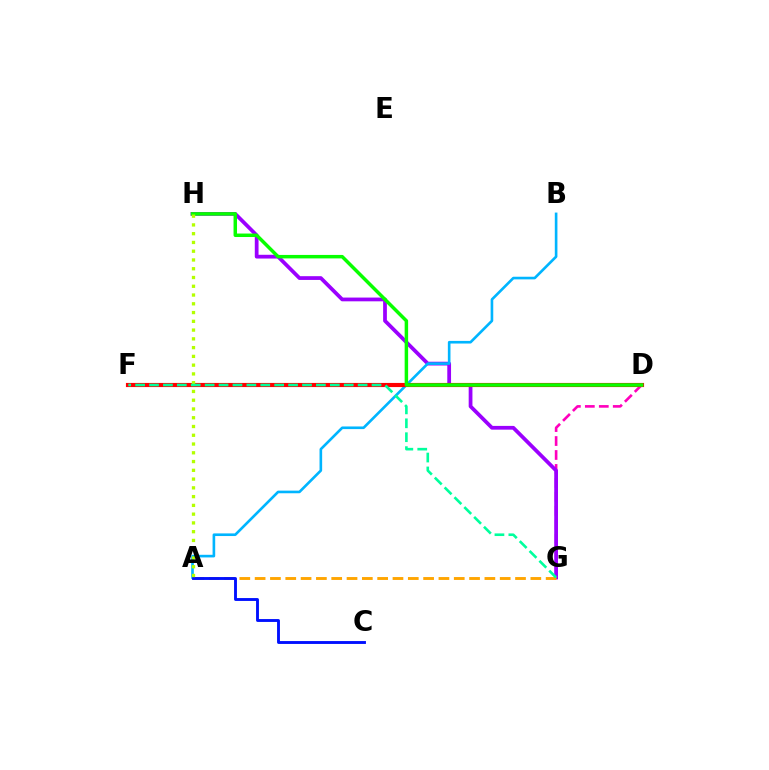{('D', 'G'): [{'color': '#ff00bd', 'line_style': 'dashed', 'thickness': 1.9}], ('G', 'H'): [{'color': '#9b00ff', 'line_style': 'solid', 'thickness': 2.7}], ('A', 'G'): [{'color': '#ffa500', 'line_style': 'dashed', 'thickness': 2.08}], ('A', 'B'): [{'color': '#00b5ff', 'line_style': 'solid', 'thickness': 1.89}], ('D', 'F'): [{'color': '#ff0000', 'line_style': 'solid', 'thickness': 2.98}], ('A', 'C'): [{'color': '#0010ff', 'line_style': 'solid', 'thickness': 2.07}], ('D', 'H'): [{'color': '#08ff00', 'line_style': 'solid', 'thickness': 2.5}], ('A', 'H'): [{'color': '#b3ff00', 'line_style': 'dotted', 'thickness': 2.38}], ('F', 'G'): [{'color': '#00ff9d', 'line_style': 'dashed', 'thickness': 1.89}]}